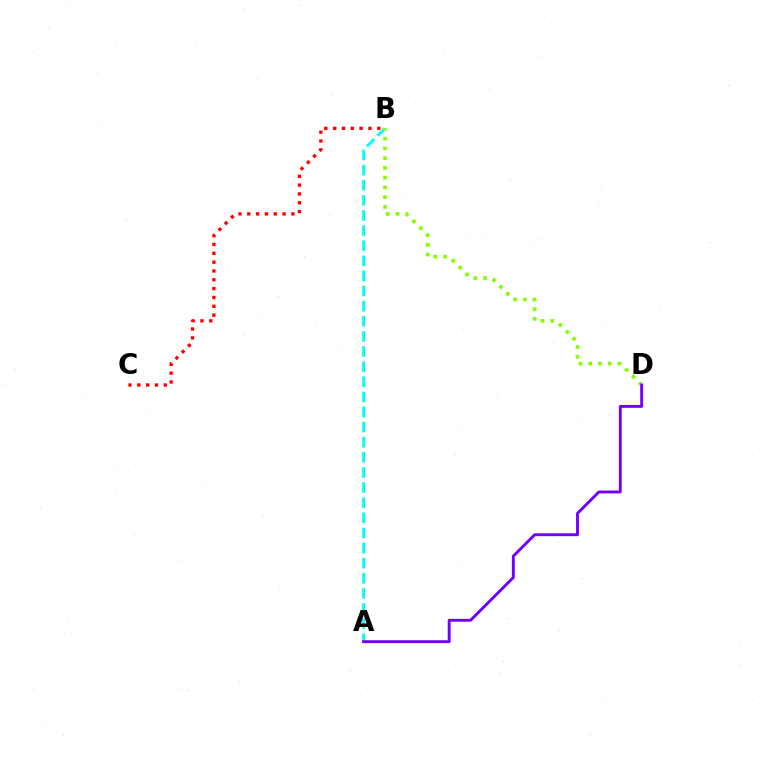{('B', 'C'): [{'color': '#ff0000', 'line_style': 'dotted', 'thickness': 2.4}], ('A', 'B'): [{'color': '#00fff6', 'line_style': 'dashed', 'thickness': 2.05}], ('B', 'D'): [{'color': '#84ff00', 'line_style': 'dotted', 'thickness': 2.65}], ('A', 'D'): [{'color': '#7200ff', 'line_style': 'solid', 'thickness': 2.08}]}